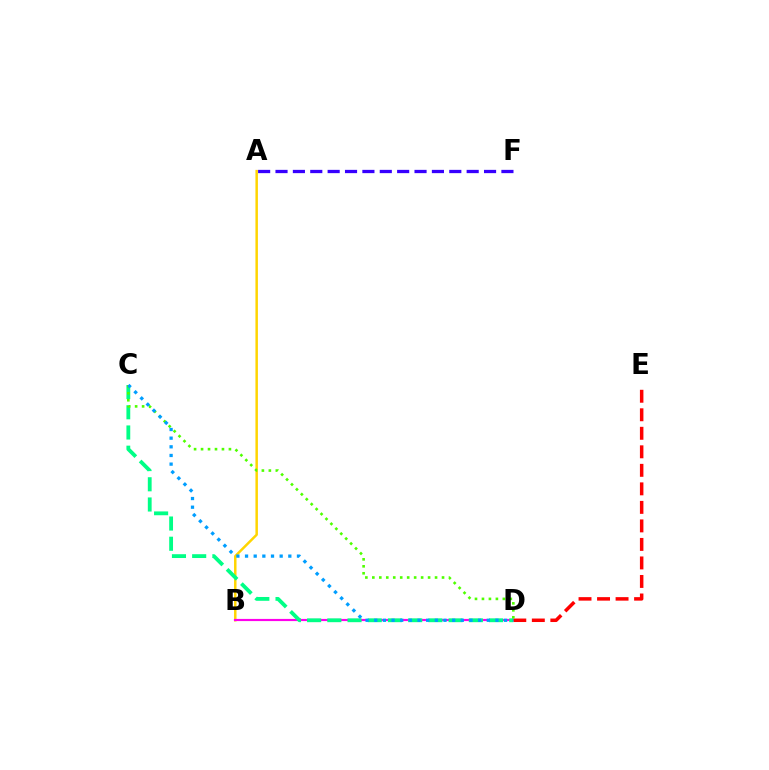{('A', 'B'): [{'color': '#ffd500', 'line_style': 'solid', 'thickness': 1.79}], ('B', 'D'): [{'color': '#ff00ed', 'line_style': 'solid', 'thickness': 1.56}], ('D', 'E'): [{'color': '#ff0000', 'line_style': 'dashed', 'thickness': 2.52}], ('C', 'D'): [{'color': '#00ff86', 'line_style': 'dashed', 'thickness': 2.75}, {'color': '#4fff00', 'line_style': 'dotted', 'thickness': 1.89}, {'color': '#009eff', 'line_style': 'dotted', 'thickness': 2.35}], ('A', 'F'): [{'color': '#3700ff', 'line_style': 'dashed', 'thickness': 2.36}]}